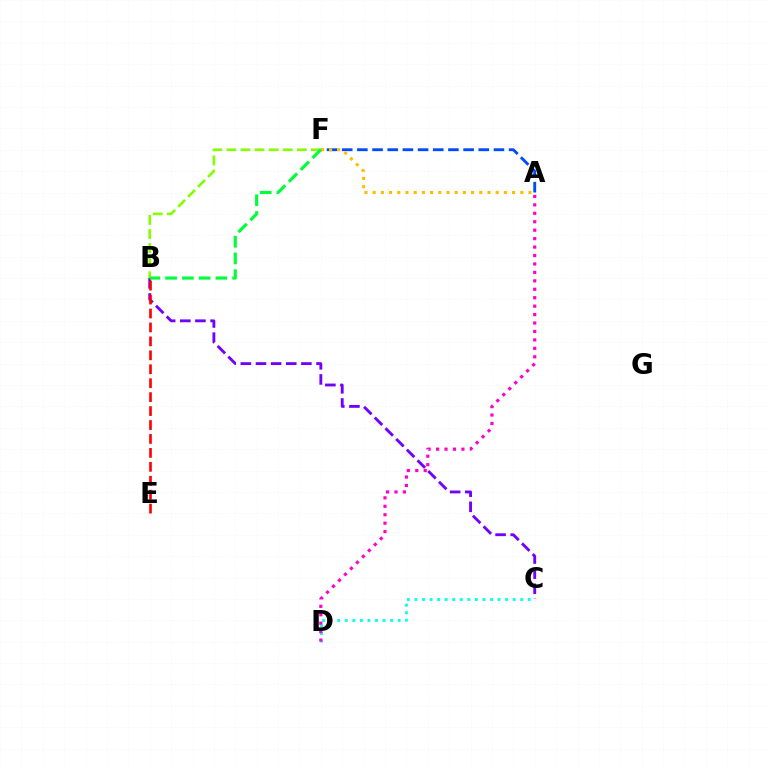{('B', 'F'): [{'color': '#84ff00', 'line_style': 'dashed', 'thickness': 1.91}, {'color': '#00ff39', 'line_style': 'dashed', 'thickness': 2.28}], ('C', 'D'): [{'color': '#00fff6', 'line_style': 'dotted', 'thickness': 2.05}], ('A', 'D'): [{'color': '#ff00cf', 'line_style': 'dotted', 'thickness': 2.29}], ('A', 'F'): [{'color': '#004bff', 'line_style': 'dashed', 'thickness': 2.06}, {'color': '#ffbd00', 'line_style': 'dotted', 'thickness': 2.23}], ('B', 'C'): [{'color': '#7200ff', 'line_style': 'dashed', 'thickness': 2.06}], ('B', 'E'): [{'color': '#ff0000', 'line_style': 'dashed', 'thickness': 1.89}]}